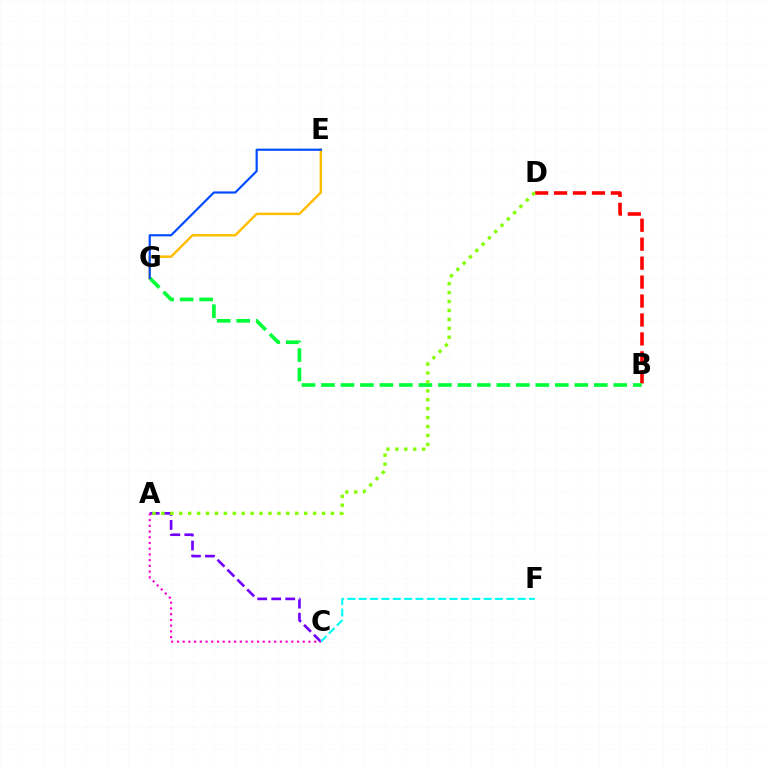{('B', 'D'): [{'color': '#ff0000', 'line_style': 'dashed', 'thickness': 2.57}], ('A', 'C'): [{'color': '#7200ff', 'line_style': 'dashed', 'thickness': 1.9}, {'color': '#ff00cf', 'line_style': 'dotted', 'thickness': 1.55}], ('C', 'F'): [{'color': '#00fff6', 'line_style': 'dashed', 'thickness': 1.54}], ('B', 'G'): [{'color': '#00ff39', 'line_style': 'dashed', 'thickness': 2.65}], ('E', 'G'): [{'color': '#ffbd00', 'line_style': 'solid', 'thickness': 1.76}, {'color': '#004bff', 'line_style': 'solid', 'thickness': 1.56}], ('A', 'D'): [{'color': '#84ff00', 'line_style': 'dotted', 'thickness': 2.42}]}